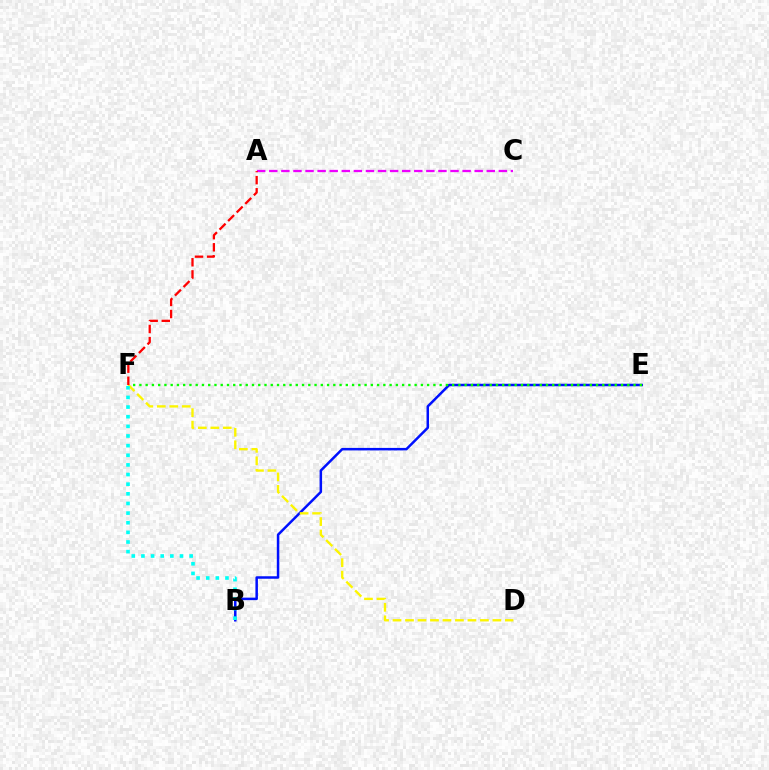{('B', 'E'): [{'color': '#0010ff', 'line_style': 'solid', 'thickness': 1.8}], ('E', 'F'): [{'color': '#08ff00', 'line_style': 'dotted', 'thickness': 1.7}], ('A', 'C'): [{'color': '#ee00ff', 'line_style': 'dashed', 'thickness': 1.64}], ('D', 'F'): [{'color': '#fcf500', 'line_style': 'dashed', 'thickness': 1.7}], ('B', 'F'): [{'color': '#00fff6', 'line_style': 'dotted', 'thickness': 2.62}], ('A', 'F'): [{'color': '#ff0000', 'line_style': 'dashed', 'thickness': 1.65}]}